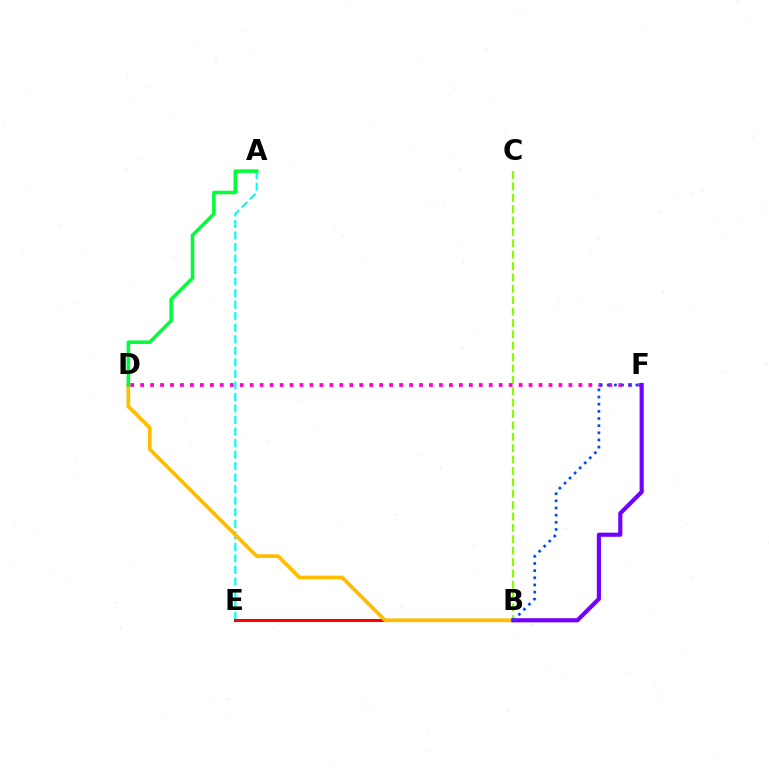{('A', 'E'): [{'color': '#00fff6', 'line_style': 'dashed', 'thickness': 1.57}], ('B', 'C'): [{'color': '#84ff00', 'line_style': 'dashed', 'thickness': 1.55}], ('B', 'E'): [{'color': '#ff0000', 'line_style': 'solid', 'thickness': 2.18}], ('D', 'F'): [{'color': '#ff00cf', 'line_style': 'dotted', 'thickness': 2.71}], ('B', 'D'): [{'color': '#ffbd00', 'line_style': 'solid', 'thickness': 2.68}], ('B', 'F'): [{'color': '#7200ff', 'line_style': 'solid', 'thickness': 2.99}, {'color': '#004bff', 'line_style': 'dotted', 'thickness': 1.94}], ('A', 'D'): [{'color': '#00ff39', 'line_style': 'solid', 'thickness': 2.55}]}